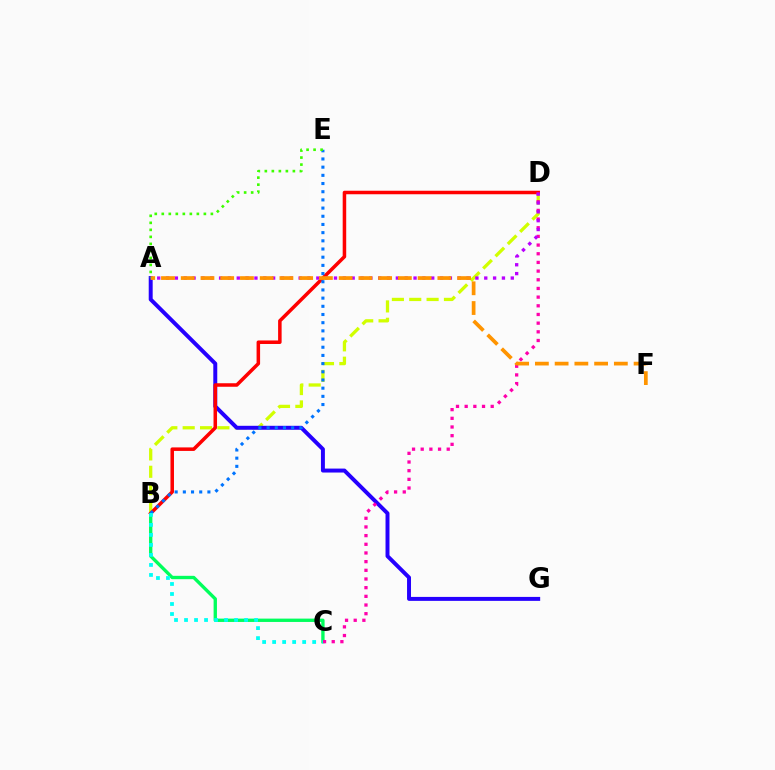{('B', 'C'): [{'color': '#00ff5c', 'line_style': 'solid', 'thickness': 2.41}, {'color': '#00fff6', 'line_style': 'dotted', 'thickness': 2.72}], ('B', 'D'): [{'color': '#d1ff00', 'line_style': 'dashed', 'thickness': 2.36}, {'color': '#ff0000', 'line_style': 'solid', 'thickness': 2.53}], ('A', 'G'): [{'color': '#2500ff', 'line_style': 'solid', 'thickness': 2.85}], ('B', 'E'): [{'color': '#0074ff', 'line_style': 'dotted', 'thickness': 2.22}], ('C', 'D'): [{'color': '#ff00ac', 'line_style': 'dotted', 'thickness': 2.36}], ('A', 'D'): [{'color': '#b900ff', 'line_style': 'dotted', 'thickness': 2.4}], ('A', 'F'): [{'color': '#ff9400', 'line_style': 'dashed', 'thickness': 2.68}], ('A', 'E'): [{'color': '#3dff00', 'line_style': 'dotted', 'thickness': 1.91}]}